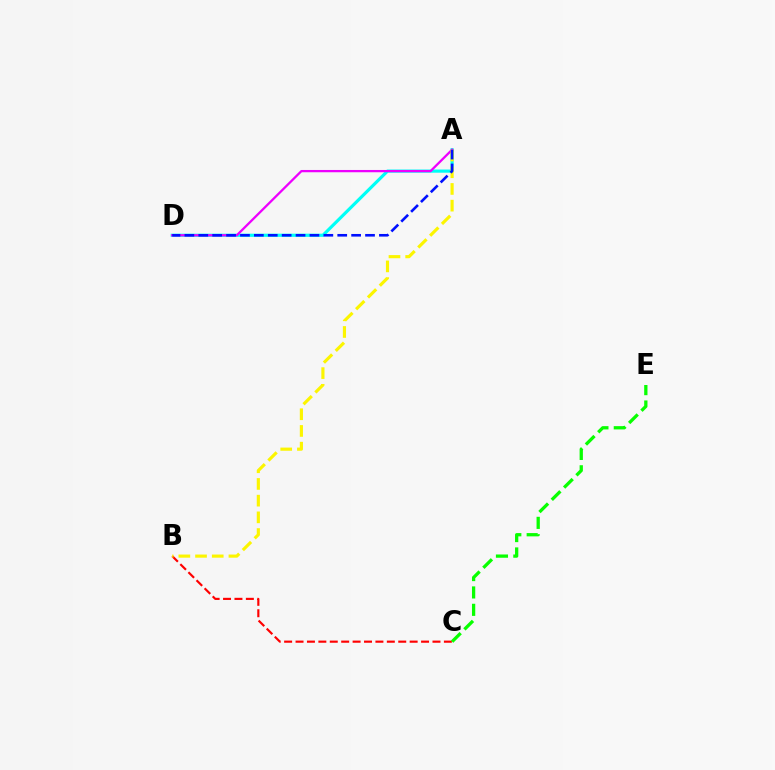{('A', 'D'): [{'color': '#00fff6', 'line_style': 'solid', 'thickness': 2.29}, {'color': '#ee00ff', 'line_style': 'solid', 'thickness': 1.64}, {'color': '#0010ff', 'line_style': 'dashed', 'thickness': 1.89}], ('B', 'C'): [{'color': '#ff0000', 'line_style': 'dashed', 'thickness': 1.55}], ('A', 'B'): [{'color': '#fcf500', 'line_style': 'dashed', 'thickness': 2.27}], ('C', 'E'): [{'color': '#08ff00', 'line_style': 'dashed', 'thickness': 2.36}]}